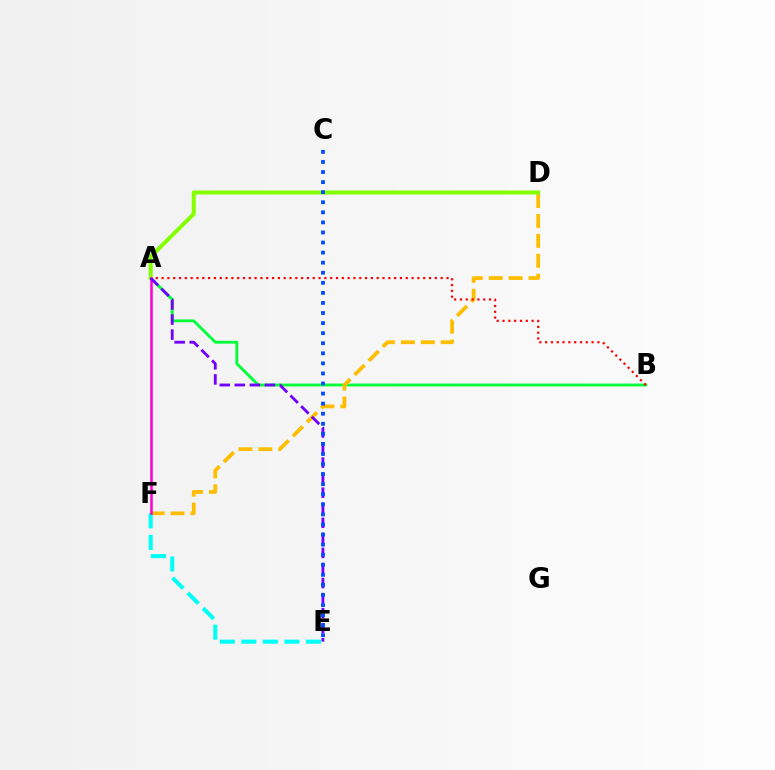{('A', 'B'): [{'color': '#00ff39', 'line_style': 'solid', 'thickness': 2.05}, {'color': '#ff0000', 'line_style': 'dotted', 'thickness': 1.58}], ('D', 'F'): [{'color': '#ffbd00', 'line_style': 'dashed', 'thickness': 2.71}], ('E', 'F'): [{'color': '#00fff6', 'line_style': 'dashed', 'thickness': 2.93}], ('A', 'D'): [{'color': '#84ff00', 'line_style': 'solid', 'thickness': 2.87}], ('A', 'F'): [{'color': '#ff00cf', 'line_style': 'solid', 'thickness': 1.82}], ('A', 'E'): [{'color': '#7200ff', 'line_style': 'dashed', 'thickness': 2.05}], ('C', 'E'): [{'color': '#004bff', 'line_style': 'dotted', 'thickness': 2.74}]}